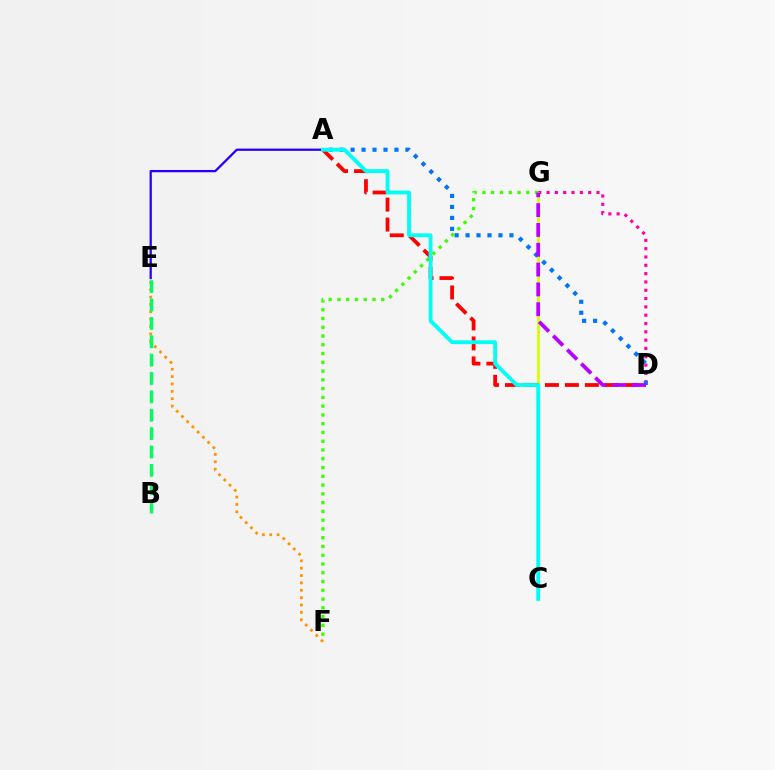{('F', 'G'): [{'color': '#3dff00', 'line_style': 'dotted', 'thickness': 2.38}], ('E', 'F'): [{'color': '#ff9400', 'line_style': 'dotted', 'thickness': 2.0}], ('D', 'G'): [{'color': '#ff00ac', 'line_style': 'dotted', 'thickness': 2.26}, {'color': '#b900ff', 'line_style': 'dashed', 'thickness': 2.69}], ('C', 'G'): [{'color': '#d1ff00', 'line_style': 'solid', 'thickness': 1.9}], ('A', 'D'): [{'color': '#ff0000', 'line_style': 'dashed', 'thickness': 2.71}, {'color': '#0074ff', 'line_style': 'dotted', 'thickness': 2.98}], ('A', 'E'): [{'color': '#2500ff', 'line_style': 'solid', 'thickness': 1.63}], ('B', 'E'): [{'color': '#00ff5c', 'line_style': 'dashed', 'thickness': 2.5}], ('A', 'C'): [{'color': '#00fff6', 'line_style': 'solid', 'thickness': 2.77}]}